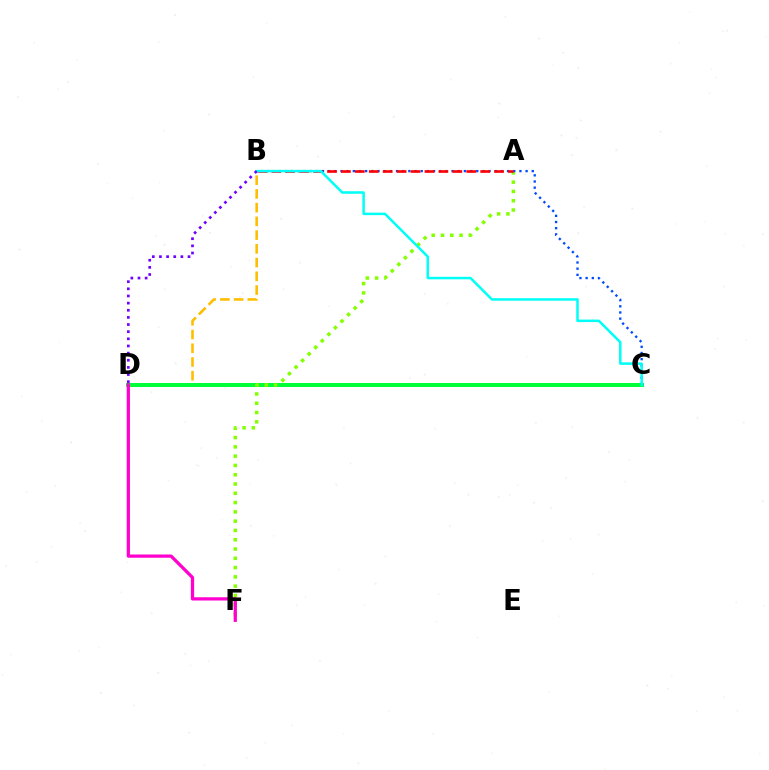{('B', 'D'): [{'color': '#ffbd00', 'line_style': 'dashed', 'thickness': 1.87}, {'color': '#7200ff', 'line_style': 'dotted', 'thickness': 1.94}], ('C', 'D'): [{'color': '#00ff39', 'line_style': 'solid', 'thickness': 2.88}], ('A', 'F'): [{'color': '#84ff00', 'line_style': 'dotted', 'thickness': 2.52}], ('D', 'F'): [{'color': '#ff00cf', 'line_style': 'solid', 'thickness': 2.34}], ('B', 'C'): [{'color': '#004bff', 'line_style': 'dotted', 'thickness': 1.68}, {'color': '#00fff6', 'line_style': 'solid', 'thickness': 1.81}], ('A', 'B'): [{'color': '#ff0000', 'line_style': 'dashed', 'thickness': 1.89}]}